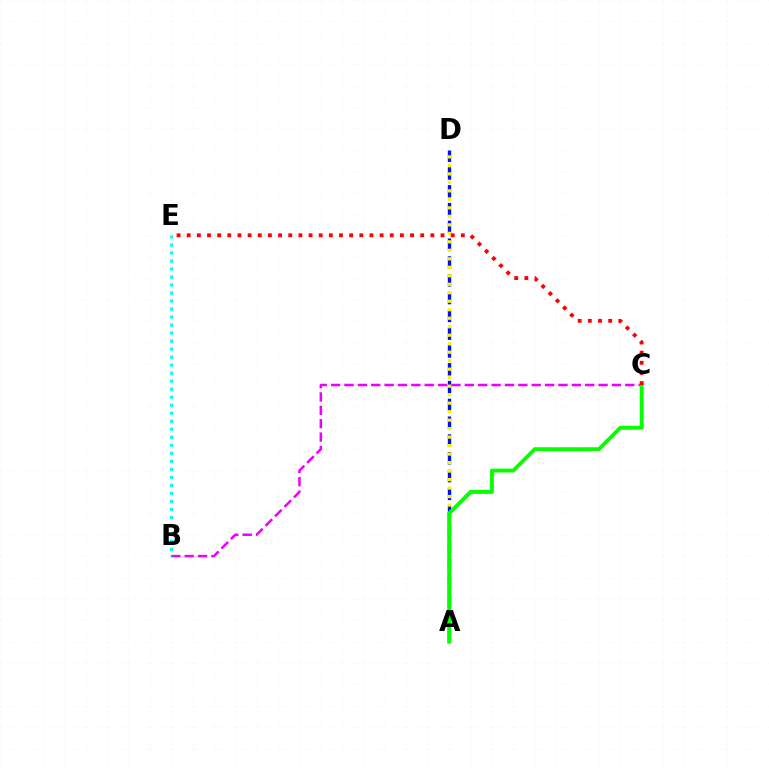{('A', 'D'): [{'color': '#0010ff', 'line_style': 'dashed', 'thickness': 2.42}, {'color': '#fcf500', 'line_style': 'dotted', 'thickness': 2.31}], ('B', 'C'): [{'color': '#ee00ff', 'line_style': 'dashed', 'thickness': 1.82}], ('A', 'C'): [{'color': '#08ff00', 'line_style': 'solid', 'thickness': 2.79}], ('C', 'E'): [{'color': '#ff0000', 'line_style': 'dotted', 'thickness': 2.76}], ('B', 'E'): [{'color': '#00fff6', 'line_style': 'dotted', 'thickness': 2.18}]}